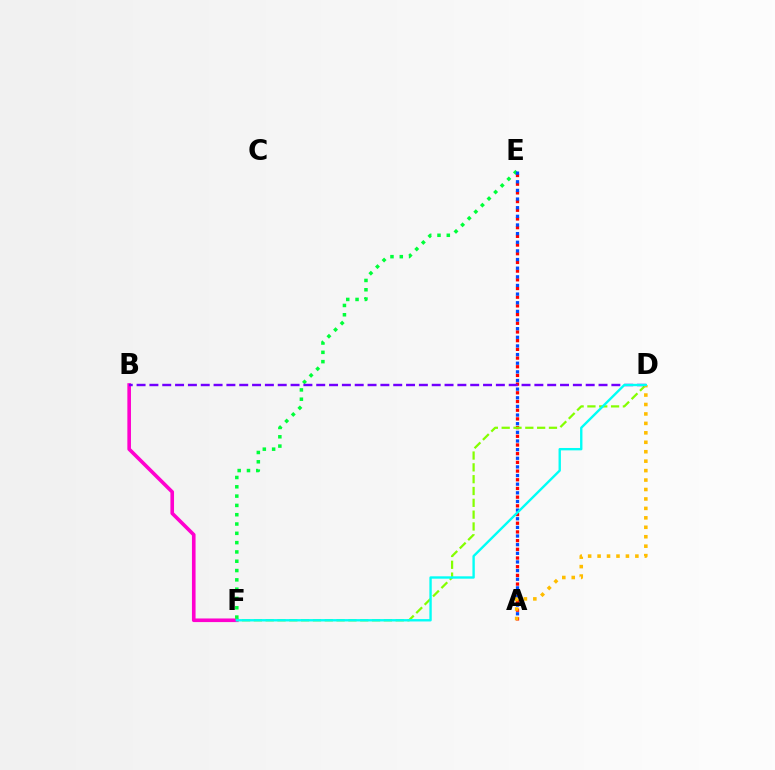{('B', 'F'): [{'color': '#ff00cf', 'line_style': 'solid', 'thickness': 2.6}], ('A', 'E'): [{'color': '#ff0000', 'line_style': 'dotted', 'thickness': 2.36}, {'color': '#004bff', 'line_style': 'dotted', 'thickness': 2.35}], ('E', 'F'): [{'color': '#00ff39', 'line_style': 'dotted', 'thickness': 2.53}], ('D', 'F'): [{'color': '#84ff00', 'line_style': 'dashed', 'thickness': 1.61}, {'color': '#00fff6', 'line_style': 'solid', 'thickness': 1.71}], ('B', 'D'): [{'color': '#7200ff', 'line_style': 'dashed', 'thickness': 1.74}], ('A', 'D'): [{'color': '#ffbd00', 'line_style': 'dotted', 'thickness': 2.57}]}